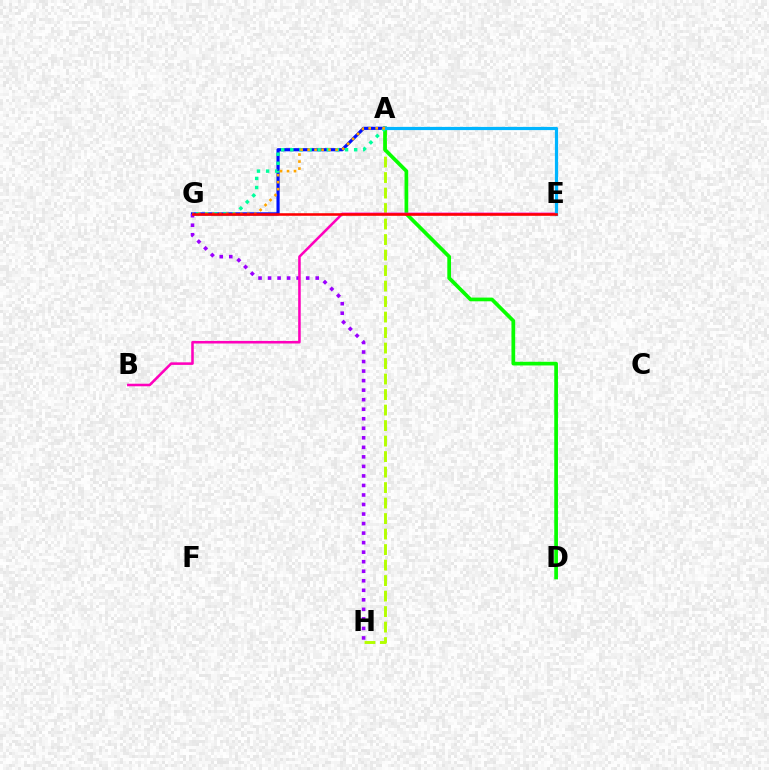{('A', 'H'): [{'color': '#b3ff00', 'line_style': 'dashed', 'thickness': 2.11}], ('A', 'D'): [{'color': '#08ff00', 'line_style': 'solid', 'thickness': 2.67}], ('A', 'G'): [{'color': '#0010ff', 'line_style': 'solid', 'thickness': 2.28}, {'color': '#00ff9d', 'line_style': 'dotted', 'thickness': 2.48}, {'color': '#ffa500', 'line_style': 'dotted', 'thickness': 1.9}], ('G', 'H'): [{'color': '#9b00ff', 'line_style': 'dotted', 'thickness': 2.59}], ('B', 'E'): [{'color': '#ff00bd', 'line_style': 'solid', 'thickness': 1.84}], ('A', 'E'): [{'color': '#00b5ff', 'line_style': 'solid', 'thickness': 2.3}], ('E', 'G'): [{'color': '#ff0000', 'line_style': 'solid', 'thickness': 1.85}]}